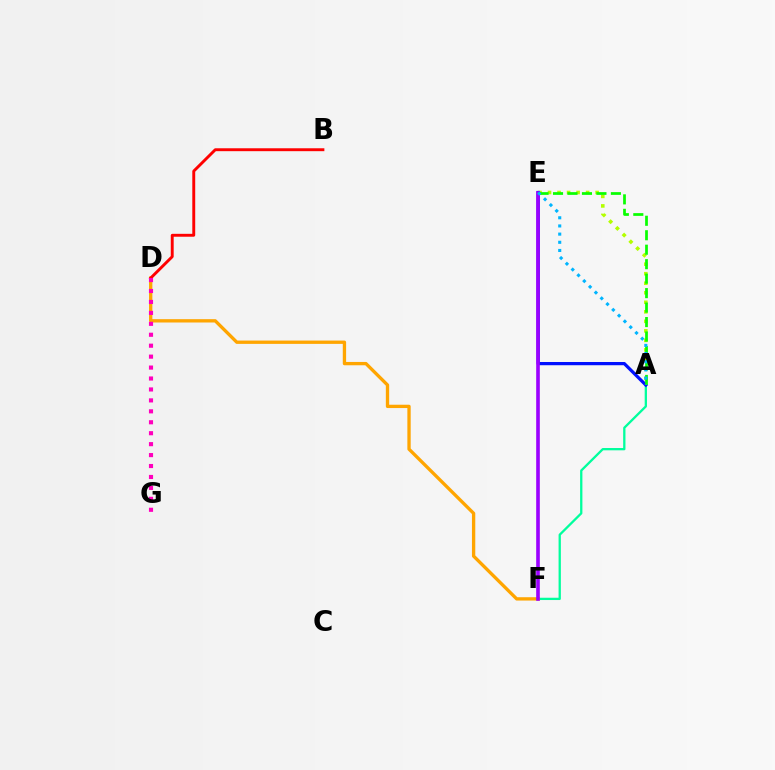{('A', 'E'): [{'color': '#b3ff00', 'line_style': 'dotted', 'thickness': 2.59}, {'color': '#0010ff', 'line_style': 'solid', 'thickness': 2.33}, {'color': '#08ff00', 'line_style': 'dashed', 'thickness': 1.97}, {'color': '#00b5ff', 'line_style': 'dotted', 'thickness': 2.22}], ('A', 'F'): [{'color': '#00ff9d', 'line_style': 'solid', 'thickness': 1.65}], ('D', 'F'): [{'color': '#ffa500', 'line_style': 'solid', 'thickness': 2.39}], ('E', 'F'): [{'color': '#9b00ff', 'line_style': 'solid', 'thickness': 2.61}], ('B', 'D'): [{'color': '#ff0000', 'line_style': 'solid', 'thickness': 2.09}], ('D', 'G'): [{'color': '#ff00bd', 'line_style': 'dotted', 'thickness': 2.97}]}